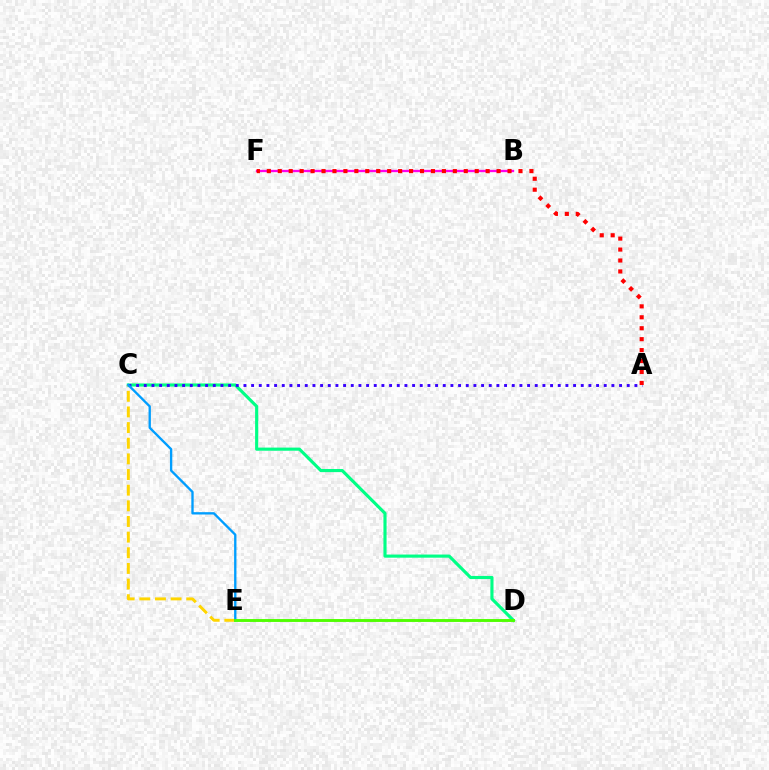{('C', 'D'): [{'color': '#00ff86', 'line_style': 'solid', 'thickness': 2.26}], ('A', 'C'): [{'color': '#3700ff', 'line_style': 'dotted', 'thickness': 2.08}], ('C', 'E'): [{'color': '#ffd500', 'line_style': 'dashed', 'thickness': 2.13}, {'color': '#009eff', 'line_style': 'solid', 'thickness': 1.69}], ('B', 'F'): [{'color': '#ff00ed', 'line_style': 'solid', 'thickness': 1.66}], ('D', 'E'): [{'color': '#4fff00', 'line_style': 'solid', 'thickness': 2.08}], ('A', 'F'): [{'color': '#ff0000', 'line_style': 'dotted', 'thickness': 2.97}]}